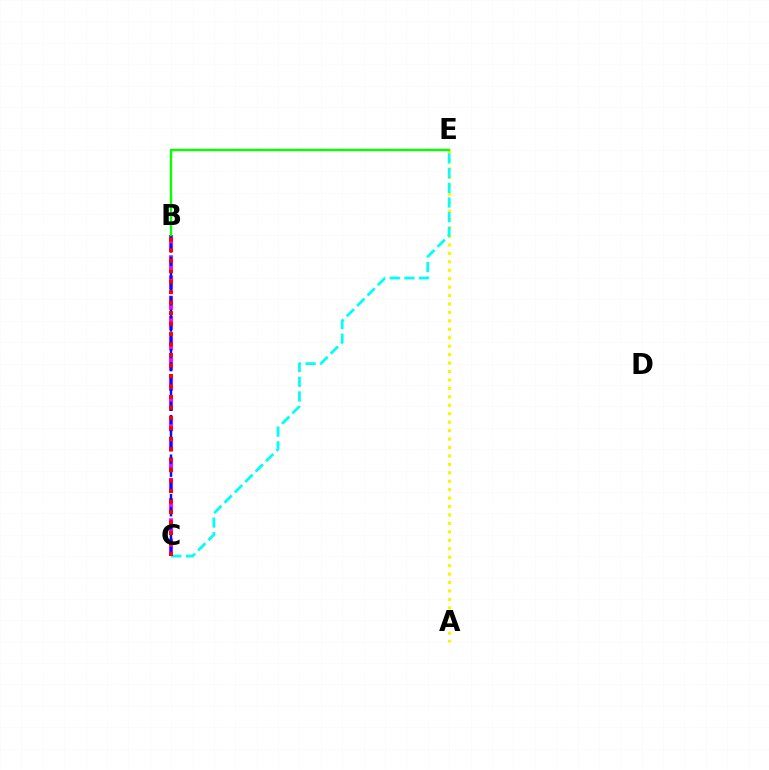{('B', 'C'): [{'color': '#ee00ff', 'line_style': 'dashed', 'thickness': 2.75}, {'color': '#0010ff', 'line_style': 'dashed', 'thickness': 1.79}, {'color': '#ff0000', 'line_style': 'dotted', 'thickness': 2.85}], ('A', 'E'): [{'color': '#fcf500', 'line_style': 'dotted', 'thickness': 2.29}], ('C', 'E'): [{'color': '#00fff6', 'line_style': 'dashed', 'thickness': 1.99}], ('B', 'E'): [{'color': '#08ff00', 'line_style': 'solid', 'thickness': 1.72}]}